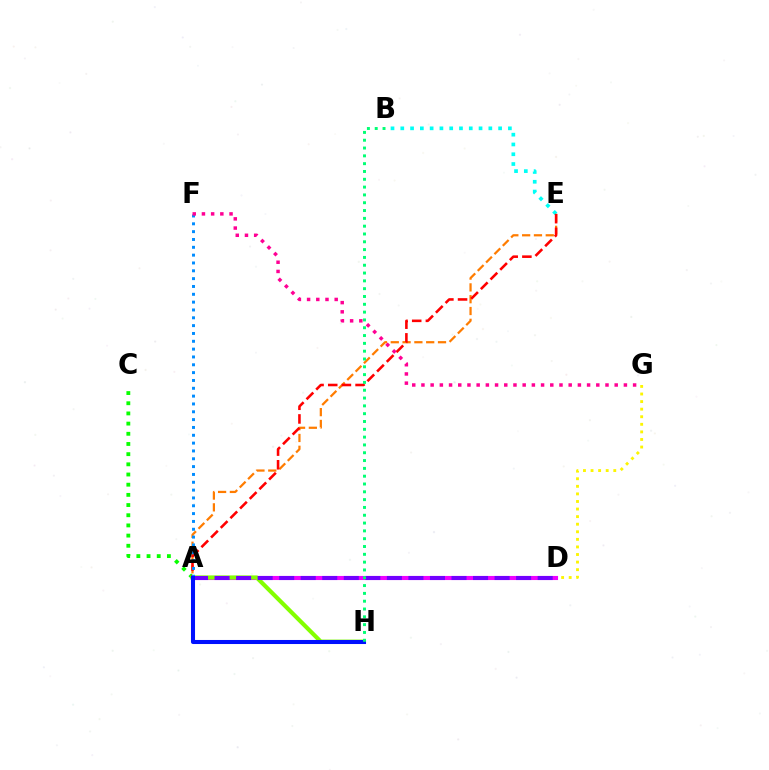{('B', 'E'): [{'color': '#00fff6', 'line_style': 'dotted', 'thickness': 2.66}], ('A', 'C'): [{'color': '#08ff00', 'line_style': 'dotted', 'thickness': 2.77}], ('A', 'G'): [{'color': '#fcf500', 'line_style': 'dotted', 'thickness': 2.06}], ('A', 'D'): [{'color': '#ee00ff', 'line_style': 'solid', 'thickness': 2.95}, {'color': '#7200ff', 'line_style': 'dashed', 'thickness': 2.93}], ('A', 'E'): [{'color': '#ff7c00', 'line_style': 'dashed', 'thickness': 1.6}, {'color': '#ff0000', 'line_style': 'dashed', 'thickness': 1.86}], ('A', 'H'): [{'color': '#84ff00', 'line_style': 'solid', 'thickness': 2.99}, {'color': '#0010ff', 'line_style': 'solid', 'thickness': 2.92}], ('A', 'F'): [{'color': '#008cff', 'line_style': 'dotted', 'thickness': 2.13}], ('F', 'G'): [{'color': '#ff0094', 'line_style': 'dotted', 'thickness': 2.5}], ('B', 'H'): [{'color': '#00ff74', 'line_style': 'dotted', 'thickness': 2.12}]}